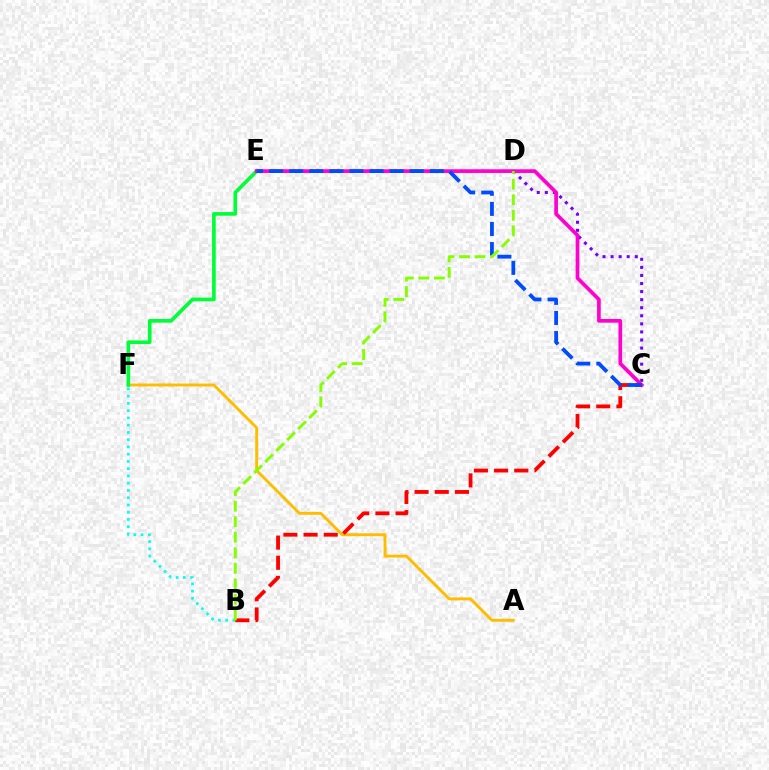{('A', 'F'): [{'color': '#ffbd00', 'line_style': 'solid', 'thickness': 2.09}], ('C', 'D'): [{'color': '#7200ff', 'line_style': 'dotted', 'thickness': 2.19}], ('B', 'F'): [{'color': '#00fff6', 'line_style': 'dotted', 'thickness': 1.97}], ('E', 'F'): [{'color': '#00ff39', 'line_style': 'solid', 'thickness': 2.63}], ('C', 'E'): [{'color': '#ff00cf', 'line_style': 'solid', 'thickness': 2.66}, {'color': '#004bff', 'line_style': 'dashed', 'thickness': 2.73}], ('B', 'C'): [{'color': '#ff0000', 'line_style': 'dashed', 'thickness': 2.74}], ('B', 'D'): [{'color': '#84ff00', 'line_style': 'dashed', 'thickness': 2.11}]}